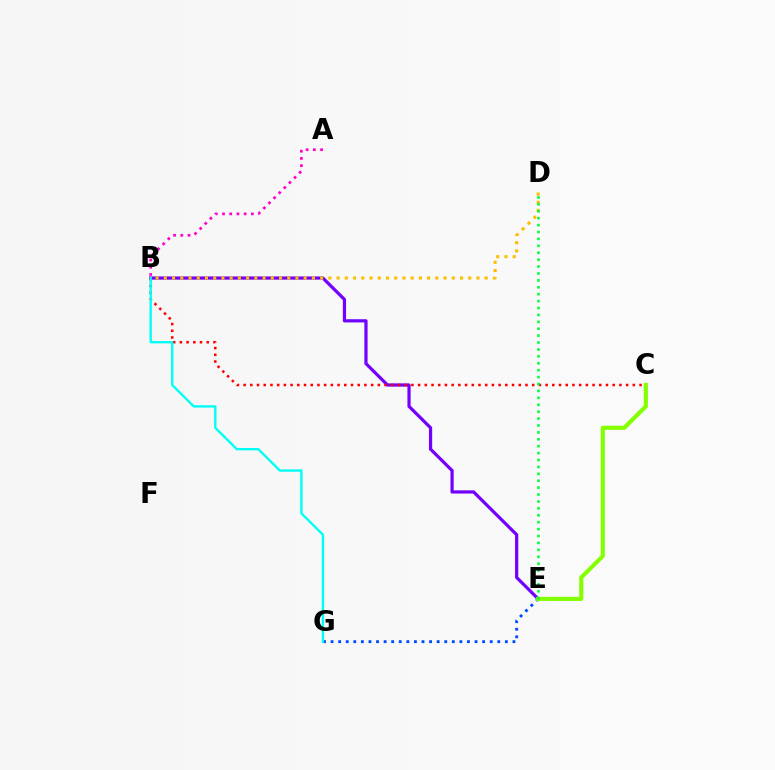{('B', 'E'): [{'color': '#7200ff', 'line_style': 'solid', 'thickness': 2.31}], ('E', 'G'): [{'color': '#004bff', 'line_style': 'dotted', 'thickness': 2.06}], ('B', 'D'): [{'color': '#ffbd00', 'line_style': 'dotted', 'thickness': 2.24}], ('C', 'E'): [{'color': '#84ff00', 'line_style': 'solid', 'thickness': 2.98}], ('B', 'C'): [{'color': '#ff0000', 'line_style': 'dotted', 'thickness': 1.82}], ('A', 'B'): [{'color': '#ff00cf', 'line_style': 'dotted', 'thickness': 1.96}], ('D', 'E'): [{'color': '#00ff39', 'line_style': 'dotted', 'thickness': 1.88}], ('B', 'G'): [{'color': '#00fff6', 'line_style': 'solid', 'thickness': 1.7}]}